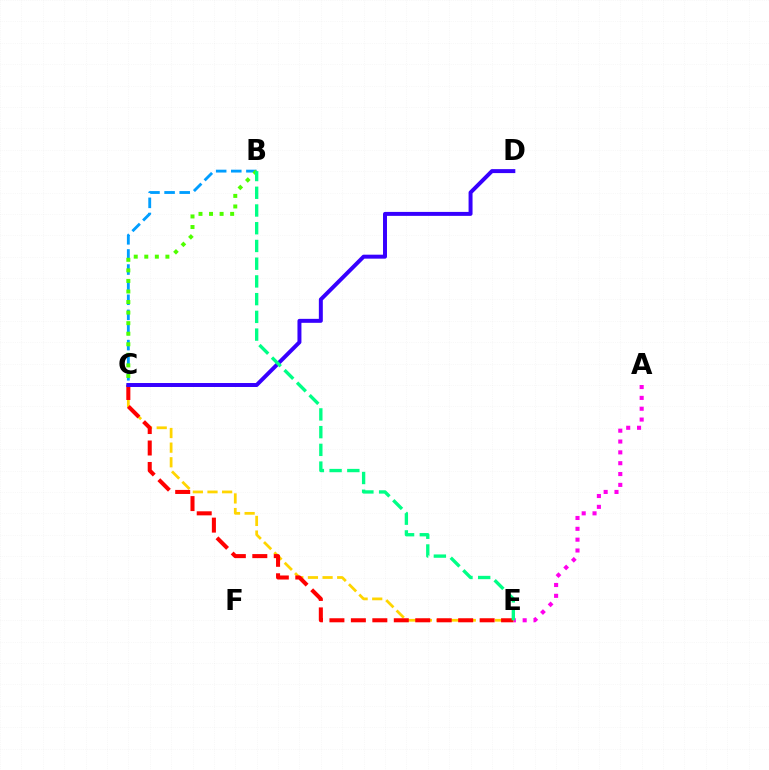{('A', 'E'): [{'color': '#ff00ed', 'line_style': 'dotted', 'thickness': 2.94}], ('C', 'E'): [{'color': '#ffd500', 'line_style': 'dashed', 'thickness': 1.99}, {'color': '#ff0000', 'line_style': 'dashed', 'thickness': 2.92}], ('B', 'C'): [{'color': '#009eff', 'line_style': 'dashed', 'thickness': 2.05}, {'color': '#4fff00', 'line_style': 'dotted', 'thickness': 2.87}], ('C', 'D'): [{'color': '#3700ff', 'line_style': 'solid', 'thickness': 2.86}], ('B', 'E'): [{'color': '#00ff86', 'line_style': 'dashed', 'thickness': 2.41}]}